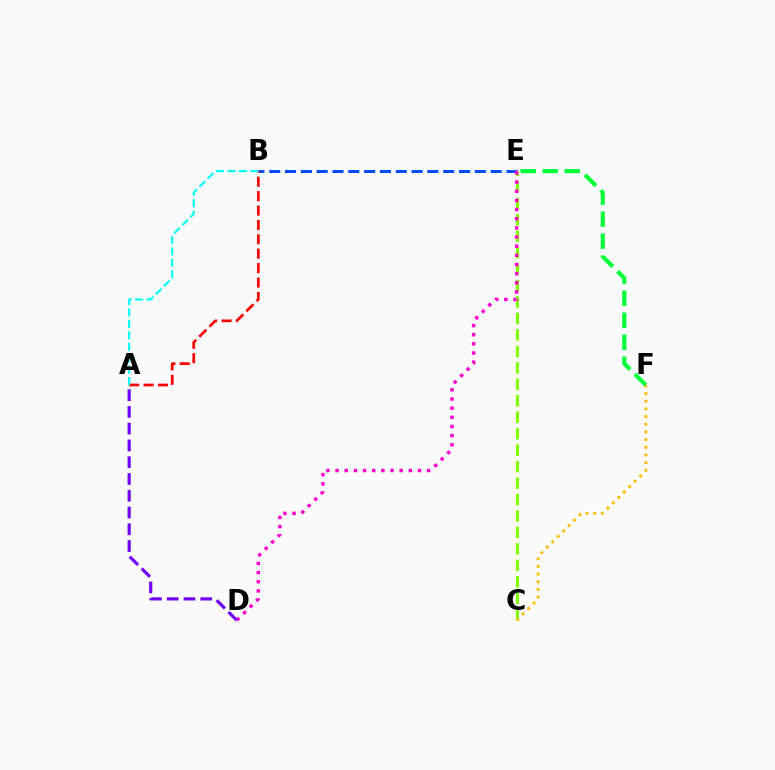{('B', 'E'): [{'color': '#004bff', 'line_style': 'dashed', 'thickness': 2.15}], ('C', 'E'): [{'color': '#84ff00', 'line_style': 'dashed', 'thickness': 2.24}], ('C', 'F'): [{'color': '#ffbd00', 'line_style': 'dotted', 'thickness': 2.08}], ('D', 'E'): [{'color': '#ff00cf', 'line_style': 'dotted', 'thickness': 2.49}], ('A', 'B'): [{'color': '#ff0000', 'line_style': 'dashed', 'thickness': 1.96}, {'color': '#00fff6', 'line_style': 'dashed', 'thickness': 1.55}], ('A', 'D'): [{'color': '#7200ff', 'line_style': 'dashed', 'thickness': 2.28}], ('E', 'F'): [{'color': '#00ff39', 'line_style': 'dashed', 'thickness': 2.99}]}